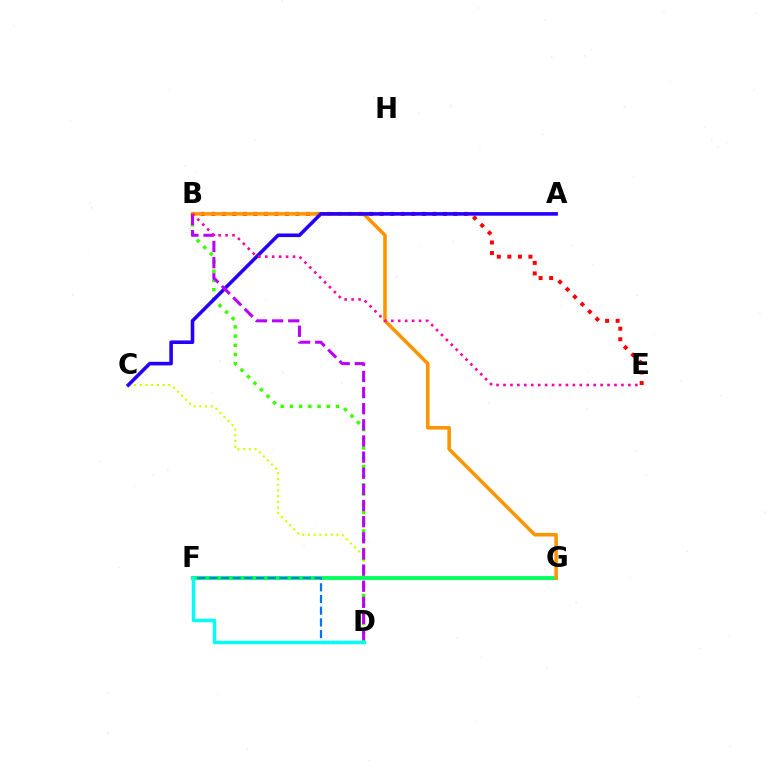{('C', 'D'): [{'color': '#d1ff00', 'line_style': 'dotted', 'thickness': 1.55}], ('B', 'D'): [{'color': '#3dff00', 'line_style': 'dotted', 'thickness': 2.5}, {'color': '#b900ff', 'line_style': 'dashed', 'thickness': 2.19}], ('F', 'G'): [{'color': '#00ff5c', 'line_style': 'solid', 'thickness': 2.75}], ('B', 'E'): [{'color': '#ff0000', 'line_style': 'dotted', 'thickness': 2.86}, {'color': '#ff00ac', 'line_style': 'dotted', 'thickness': 1.88}], ('B', 'G'): [{'color': '#ff9400', 'line_style': 'solid', 'thickness': 2.56}], ('D', 'F'): [{'color': '#0074ff', 'line_style': 'dashed', 'thickness': 1.59}, {'color': '#00fff6', 'line_style': 'solid', 'thickness': 2.48}], ('A', 'C'): [{'color': '#2500ff', 'line_style': 'solid', 'thickness': 2.59}]}